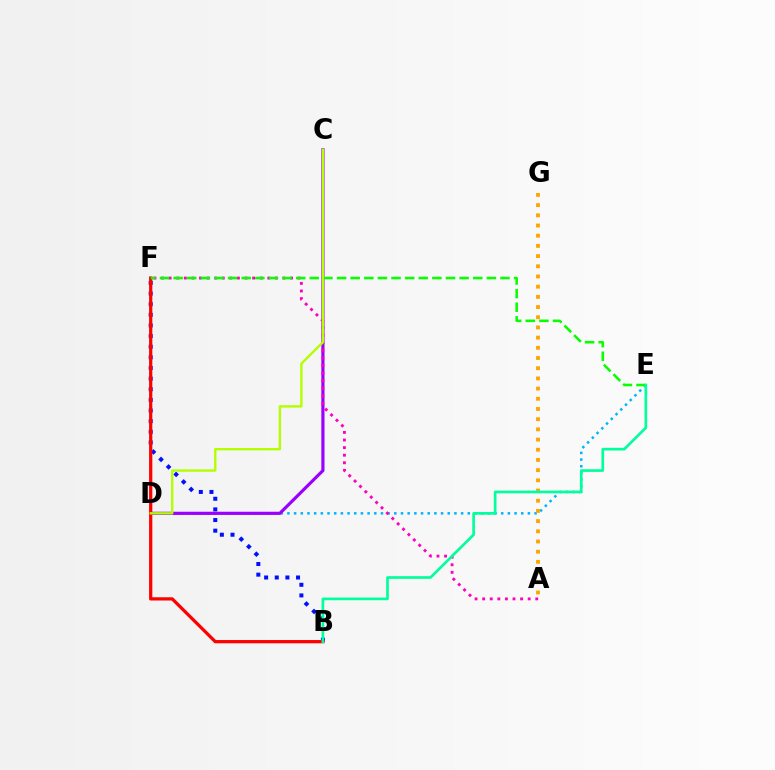{('D', 'E'): [{'color': '#00b5ff', 'line_style': 'dotted', 'thickness': 1.81}], ('C', 'D'): [{'color': '#9b00ff', 'line_style': 'solid', 'thickness': 2.29}, {'color': '#b3ff00', 'line_style': 'solid', 'thickness': 1.71}], ('A', 'G'): [{'color': '#ffa500', 'line_style': 'dotted', 'thickness': 2.77}], ('B', 'F'): [{'color': '#0010ff', 'line_style': 'dotted', 'thickness': 2.89}, {'color': '#ff0000', 'line_style': 'solid', 'thickness': 2.34}], ('A', 'F'): [{'color': '#ff00bd', 'line_style': 'dotted', 'thickness': 2.06}], ('E', 'F'): [{'color': '#08ff00', 'line_style': 'dashed', 'thickness': 1.85}], ('B', 'E'): [{'color': '#00ff9d', 'line_style': 'solid', 'thickness': 1.93}]}